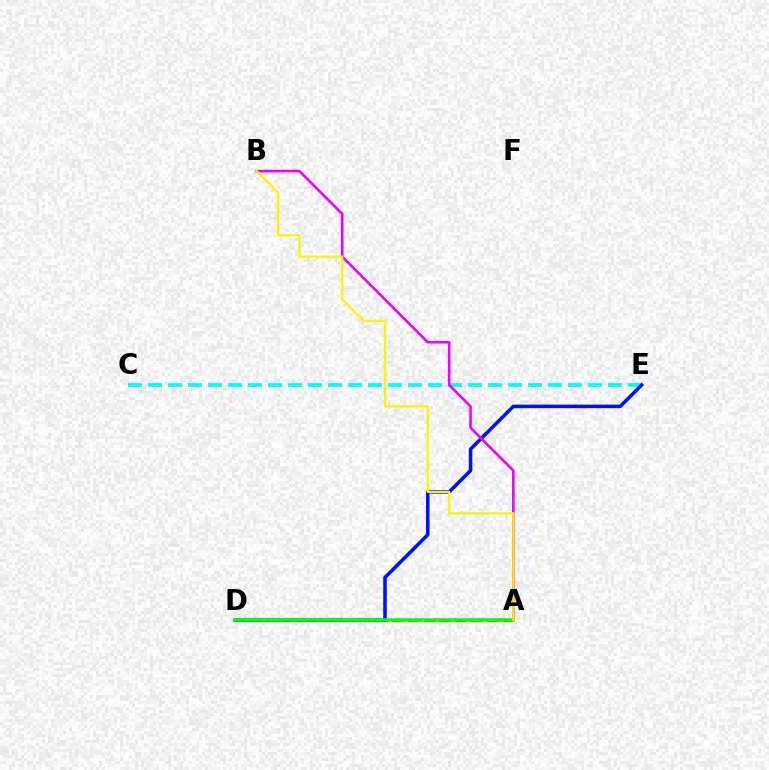{('C', 'E'): [{'color': '#00fff6', 'line_style': 'dashed', 'thickness': 2.72}], ('A', 'D'): [{'color': '#ff0000', 'line_style': 'dashed', 'thickness': 2.14}, {'color': '#08ff00', 'line_style': 'solid', 'thickness': 2.55}], ('D', 'E'): [{'color': '#0010ff', 'line_style': 'solid', 'thickness': 2.55}], ('A', 'B'): [{'color': '#ee00ff', 'line_style': 'solid', 'thickness': 1.87}, {'color': '#fcf500', 'line_style': 'solid', 'thickness': 1.64}]}